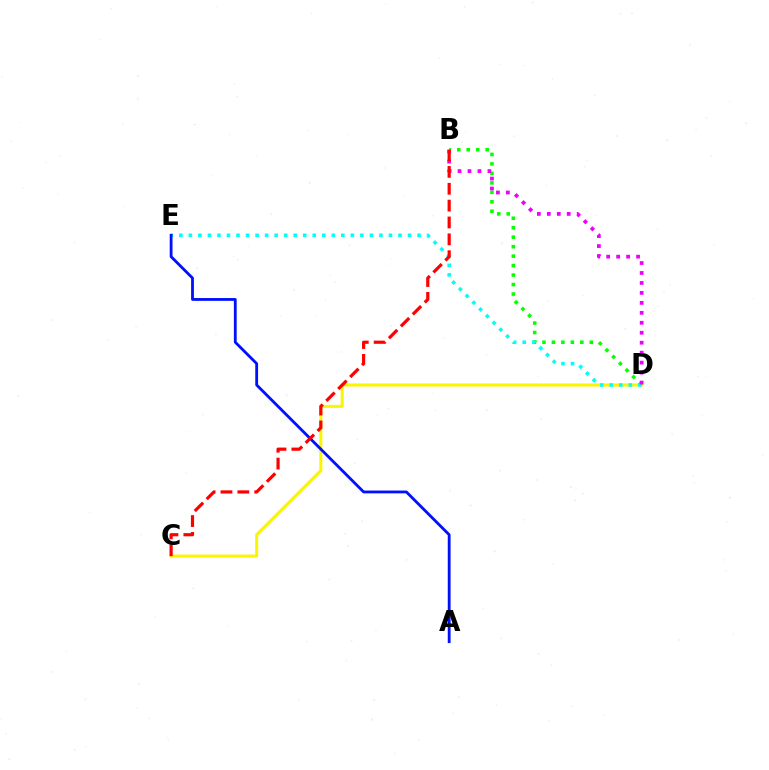{('C', 'D'): [{'color': '#fcf500', 'line_style': 'solid', 'thickness': 2.2}], ('B', 'D'): [{'color': '#08ff00', 'line_style': 'dotted', 'thickness': 2.57}, {'color': '#ee00ff', 'line_style': 'dotted', 'thickness': 2.71}], ('D', 'E'): [{'color': '#00fff6', 'line_style': 'dotted', 'thickness': 2.59}], ('A', 'E'): [{'color': '#0010ff', 'line_style': 'solid', 'thickness': 2.02}], ('B', 'C'): [{'color': '#ff0000', 'line_style': 'dashed', 'thickness': 2.29}]}